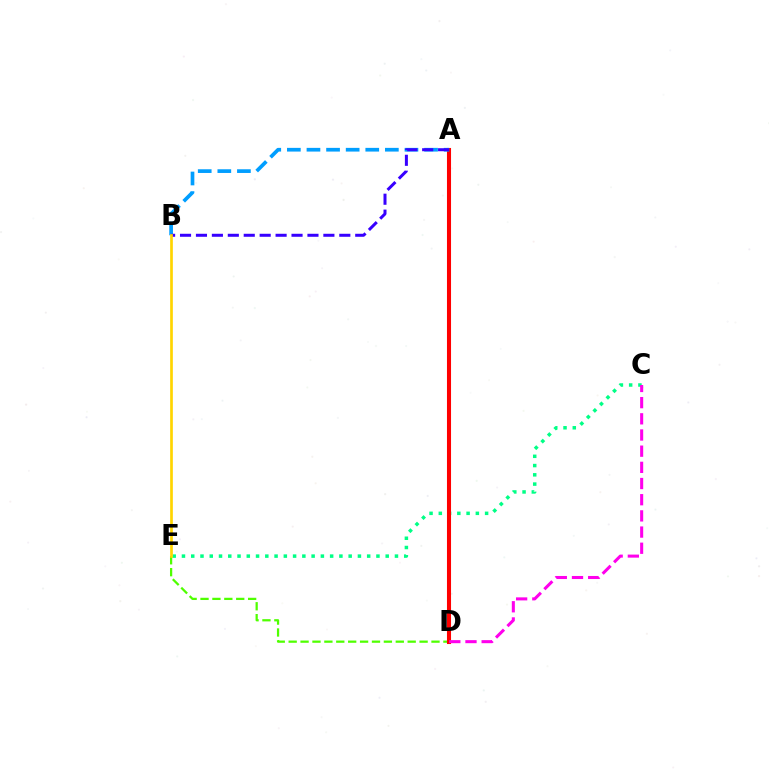{('C', 'E'): [{'color': '#00ff86', 'line_style': 'dotted', 'thickness': 2.52}], ('D', 'E'): [{'color': '#4fff00', 'line_style': 'dashed', 'thickness': 1.62}], ('A', 'D'): [{'color': '#ff0000', 'line_style': 'solid', 'thickness': 2.93}], ('C', 'D'): [{'color': '#ff00ed', 'line_style': 'dashed', 'thickness': 2.2}], ('A', 'B'): [{'color': '#009eff', 'line_style': 'dashed', 'thickness': 2.66}, {'color': '#3700ff', 'line_style': 'dashed', 'thickness': 2.16}], ('B', 'E'): [{'color': '#ffd500', 'line_style': 'solid', 'thickness': 1.94}]}